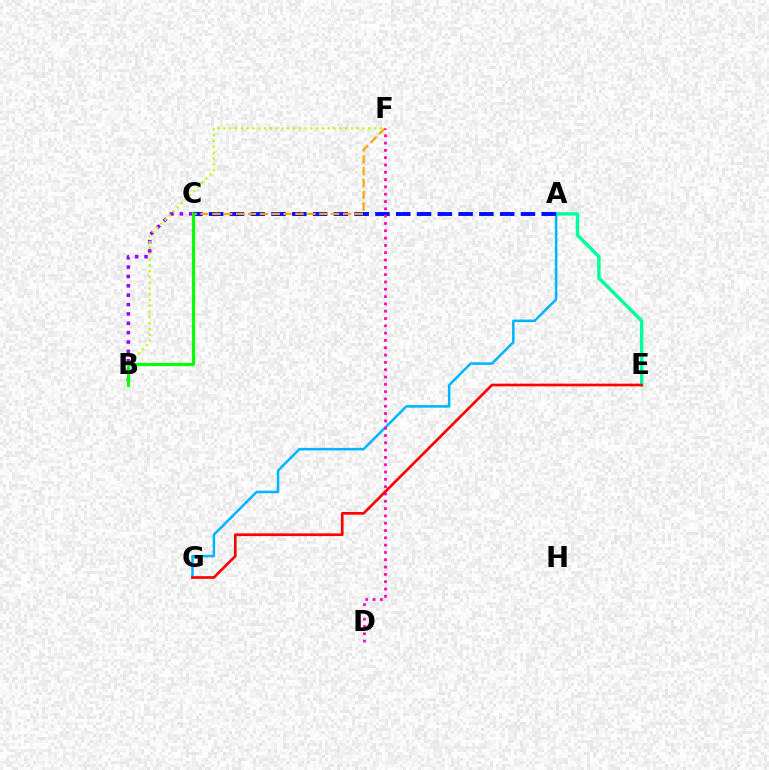{('A', 'E'): [{'color': '#00ff9d', 'line_style': 'solid', 'thickness': 2.46}], ('B', 'C'): [{'color': '#9b00ff', 'line_style': 'dotted', 'thickness': 2.55}, {'color': '#08ff00', 'line_style': 'solid', 'thickness': 2.3}], ('A', 'G'): [{'color': '#00b5ff', 'line_style': 'solid', 'thickness': 1.82}], ('A', 'C'): [{'color': '#0010ff', 'line_style': 'dashed', 'thickness': 2.82}], ('B', 'F'): [{'color': '#b3ff00', 'line_style': 'dotted', 'thickness': 1.58}], ('C', 'F'): [{'color': '#ffa500', 'line_style': 'dashed', 'thickness': 1.61}], ('D', 'F'): [{'color': '#ff00bd', 'line_style': 'dotted', 'thickness': 1.99}], ('E', 'G'): [{'color': '#ff0000', 'line_style': 'solid', 'thickness': 1.92}]}